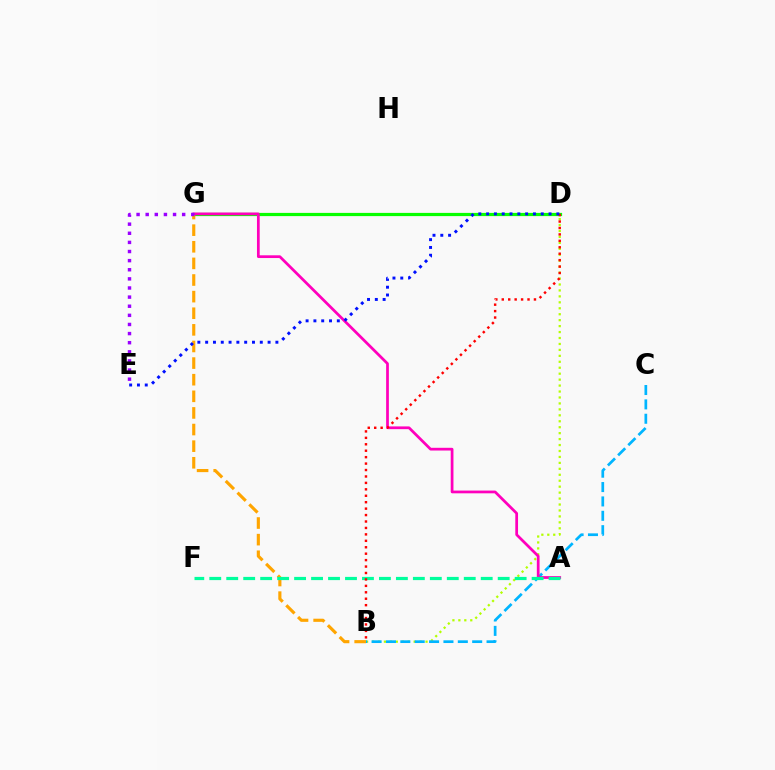{('B', 'D'): [{'color': '#b3ff00', 'line_style': 'dotted', 'thickness': 1.62}, {'color': '#ff0000', 'line_style': 'dotted', 'thickness': 1.75}], ('B', 'C'): [{'color': '#00b5ff', 'line_style': 'dashed', 'thickness': 1.95}], ('D', 'G'): [{'color': '#08ff00', 'line_style': 'solid', 'thickness': 2.31}], ('B', 'G'): [{'color': '#ffa500', 'line_style': 'dashed', 'thickness': 2.26}], ('A', 'G'): [{'color': '#ff00bd', 'line_style': 'solid', 'thickness': 1.97}], ('A', 'F'): [{'color': '#00ff9d', 'line_style': 'dashed', 'thickness': 2.3}], ('E', 'G'): [{'color': '#9b00ff', 'line_style': 'dotted', 'thickness': 2.48}], ('D', 'E'): [{'color': '#0010ff', 'line_style': 'dotted', 'thickness': 2.12}]}